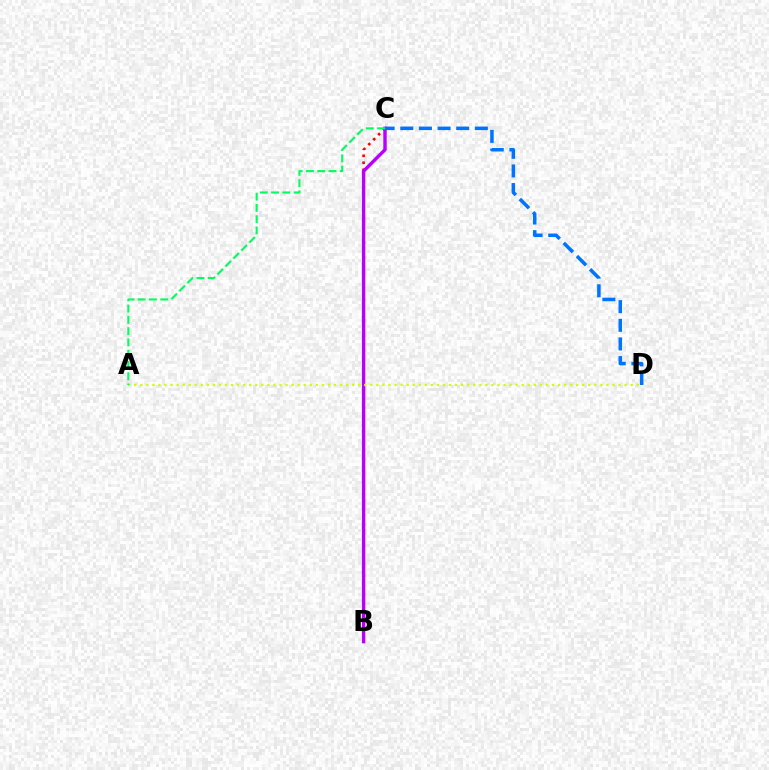{('B', 'C'): [{'color': '#ff0000', 'line_style': 'dotted', 'thickness': 1.9}, {'color': '#b900ff', 'line_style': 'solid', 'thickness': 2.44}], ('A', 'D'): [{'color': '#d1ff00', 'line_style': 'dotted', 'thickness': 1.64}], ('A', 'C'): [{'color': '#00ff5c', 'line_style': 'dashed', 'thickness': 1.53}], ('C', 'D'): [{'color': '#0074ff', 'line_style': 'dashed', 'thickness': 2.53}]}